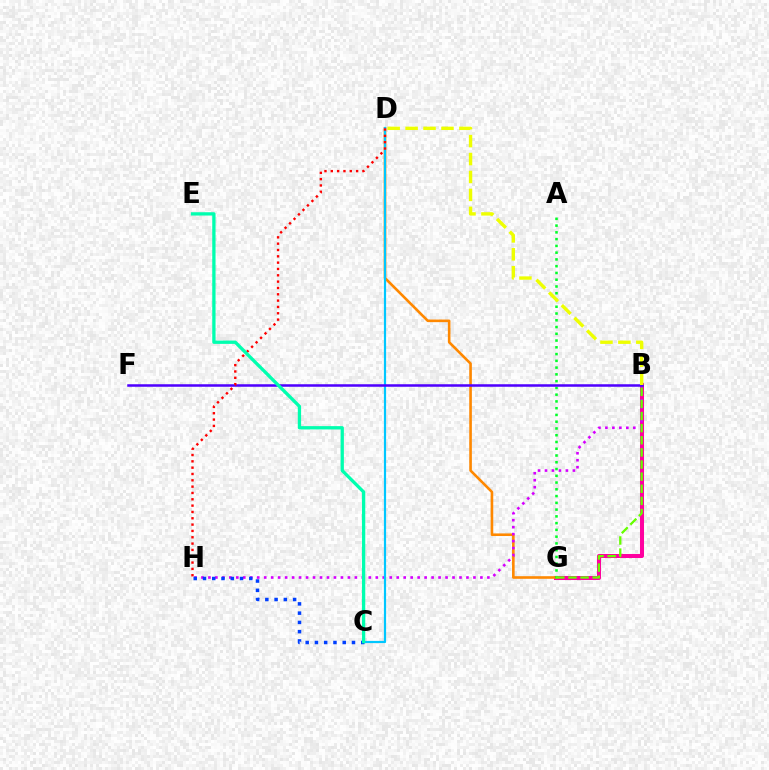{('B', 'G'): [{'color': '#ff00a0', 'line_style': 'solid', 'thickness': 2.9}, {'color': '#66ff00', 'line_style': 'dashed', 'thickness': 1.65}], ('D', 'G'): [{'color': '#ff8800', 'line_style': 'solid', 'thickness': 1.88}], ('B', 'H'): [{'color': '#d600ff', 'line_style': 'dotted', 'thickness': 1.89}], ('C', 'D'): [{'color': '#00c7ff', 'line_style': 'solid', 'thickness': 1.58}], ('A', 'G'): [{'color': '#00ff27', 'line_style': 'dotted', 'thickness': 1.84}], ('C', 'H'): [{'color': '#003fff', 'line_style': 'dotted', 'thickness': 2.52}], ('B', 'F'): [{'color': '#4f00ff', 'line_style': 'solid', 'thickness': 1.82}], ('B', 'D'): [{'color': '#eeff00', 'line_style': 'dashed', 'thickness': 2.44}], ('D', 'H'): [{'color': '#ff0000', 'line_style': 'dotted', 'thickness': 1.72}], ('C', 'E'): [{'color': '#00ffaf', 'line_style': 'solid', 'thickness': 2.38}]}